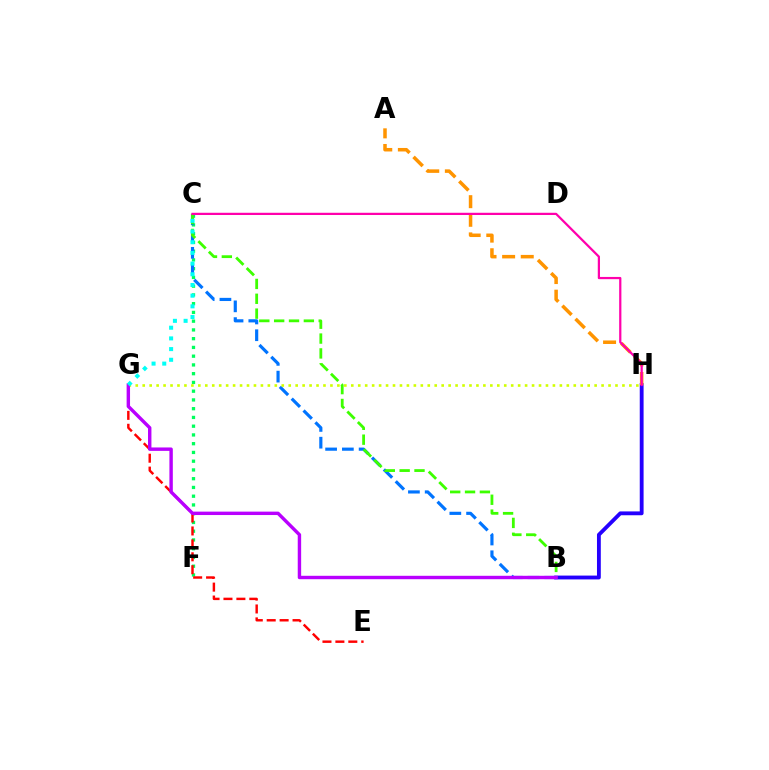{('C', 'F'): [{'color': '#00ff5c', 'line_style': 'dotted', 'thickness': 2.38}], ('B', 'H'): [{'color': '#2500ff', 'line_style': 'solid', 'thickness': 2.76}], ('E', 'G'): [{'color': '#ff0000', 'line_style': 'dashed', 'thickness': 1.76}], ('B', 'C'): [{'color': '#0074ff', 'line_style': 'dashed', 'thickness': 2.28}, {'color': '#3dff00', 'line_style': 'dashed', 'thickness': 2.02}], ('A', 'H'): [{'color': '#ff9400', 'line_style': 'dashed', 'thickness': 2.53}], ('G', 'H'): [{'color': '#d1ff00', 'line_style': 'dotted', 'thickness': 1.89}], ('B', 'G'): [{'color': '#b900ff', 'line_style': 'solid', 'thickness': 2.45}], ('C', 'H'): [{'color': '#ff00ac', 'line_style': 'solid', 'thickness': 1.6}], ('C', 'G'): [{'color': '#00fff6', 'line_style': 'dotted', 'thickness': 2.9}]}